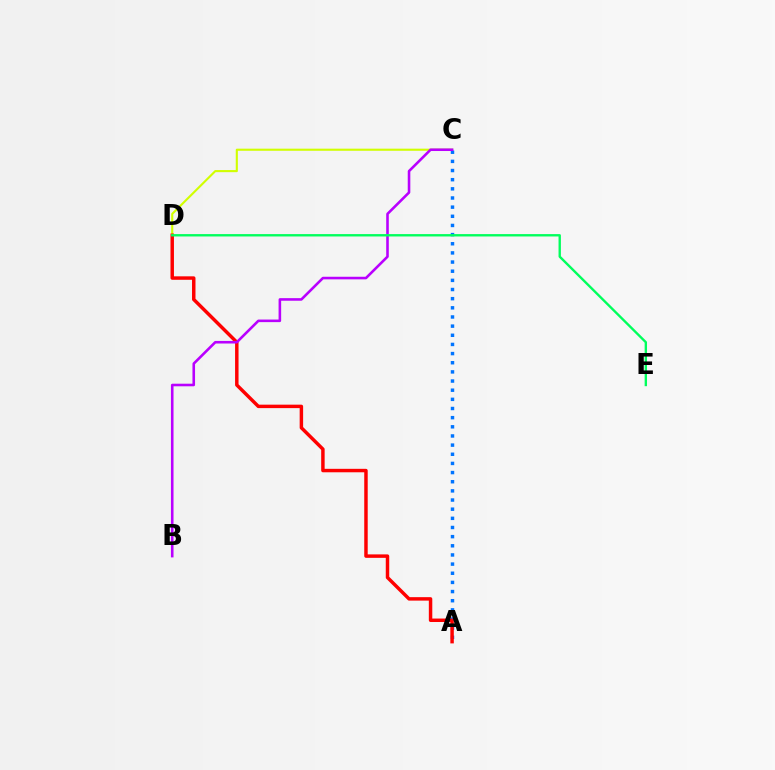{('C', 'D'): [{'color': '#d1ff00', 'line_style': 'solid', 'thickness': 1.52}], ('A', 'C'): [{'color': '#0074ff', 'line_style': 'dotted', 'thickness': 2.49}], ('A', 'D'): [{'color': '#ff0000', 'line_style': 'solid', 'thickness': 2.49}], ('B', 'C'): [{'color': '#b900ff', 'line_style': 'solid', 'thickness': 1.86}], ('D', 'E'): [{'color': '#00ff5c', 'line_style': 'solid', 'thickness': 1.7}]}